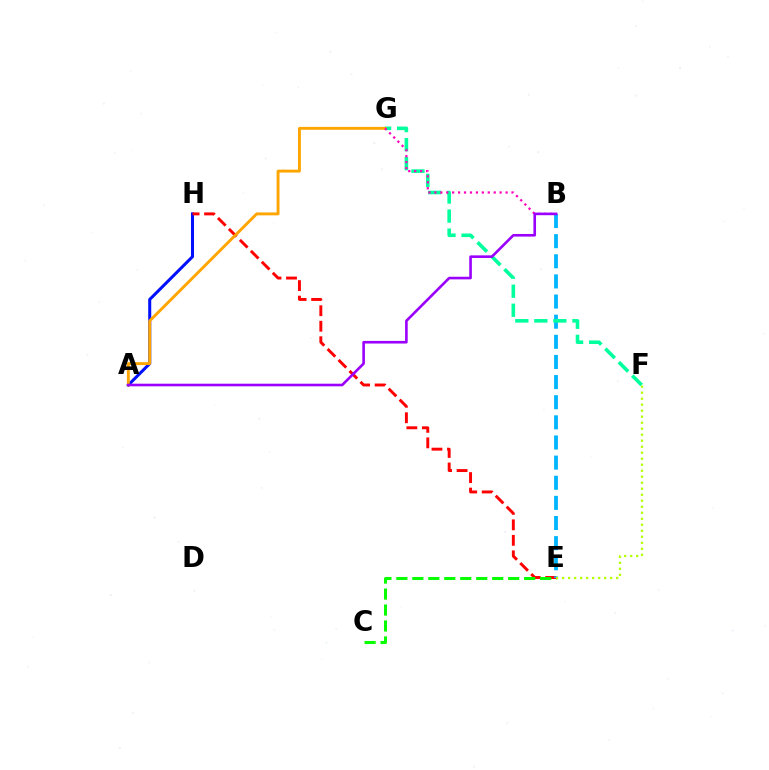{('A', 'H'): [{'color': '#0010ff', 'line_style': 'solid', 'thickness': 2.19}], ('E', 'H'): [{'color': '#ff0000', 'line_style': 'dashed', 'thickness': 2.11}], ('C', 'E'): [{'color': '#08ff00', 'line_style': 'dashed', 'thickness': 2.17}], ('B', 'E'): [{'color': '#00b5ff', 'line_style': 'dashed', 'thickness': 2.73}], ('F', 'G'): [{'color': '#00ff9d', 'line_style': 'dashed', 'thickness': 2.59}], ('A', 'G'): [{'color': '#ffa500', 'line_style': 'solid', 'thickness': 2.08}], ('B', 'G'): [{'color': '#ff00bd', 'line_style': 'dotted', 'thickness': 1.61}], ('A', 'B'): [{'color': '#9b00ff', 'line_style': 'solid', 'thickness': 1.88}], ('E', 'F'): [{'color': '#b3ff00', 'line_style': 'dotted', 'thickness': 1.63}]}